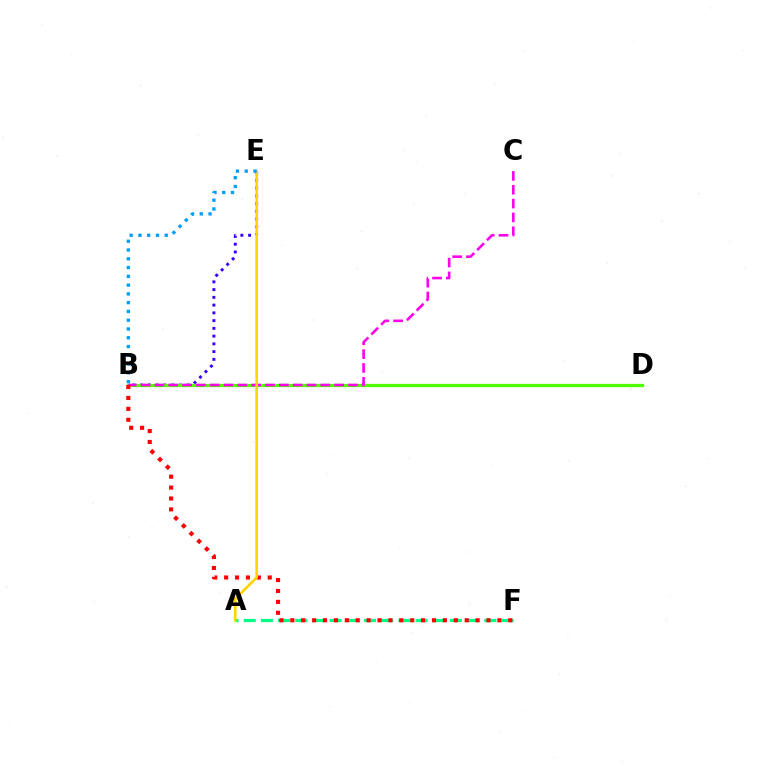{('B', 'E'): [{'color': '#3700ff', 'line_style': 'dotted', 'thickness': 2.11}, {'color': '#009eff', 'line_style': 'dotted', 'thickness': 2.38}], ('A', 'F'): [{'color': '#00ff86', 'line_style': 'dashed', 'thickness': 2.33}], ('B', 'D'): [{'color': '#4fff00', 'line_style': 'solid', 'thickness': 2.36}], ('B', 'C'): [{'color': '#ff00ed', 'line_style': 'dashed', 'thickness': 1.88}], ('B', 'F'): [{'color': '#ff0000', 'line_style': 'dotted', 'thickness': 2.96}], ('A', 'E'): [{'color': '#ffd500', 'line_style': 'solid', 'thickness': 1.9}]}